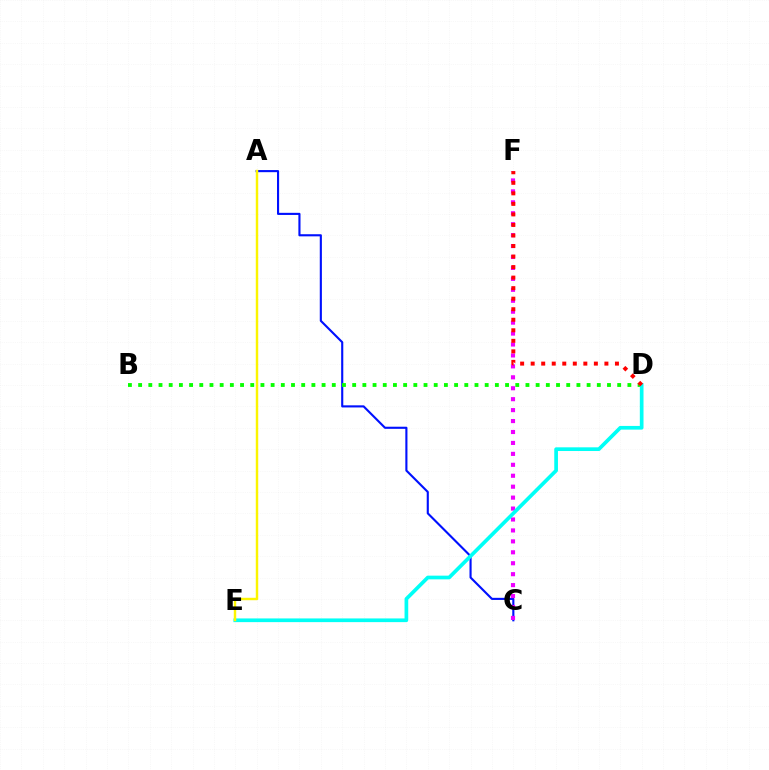{('A', 'C'): [{'color': '#0010ff', 'line_style': 'solid', 'thickness': 1.53}], ('B', 'D'): [{'color': '#08ff00', 'line_style': 'dotted', 'thickness': 2.77}], ('C', 'F'): [{'color': '#ee00ff', 'line_style': 'dotted', 'thickness': 2.97}], ('D', 'E'): [{'color': '#00fff6', 'line_style': 'solid', 'thickness': 2.66}], ('A', 'E'): [{'color': '#fcf500', 'line_style': 'solid', 'thickness': 1.75}], ('D', 'F'): [{'color': '#ff0000', 'line_style': 'dotted', 'thickness': 2.86}]}